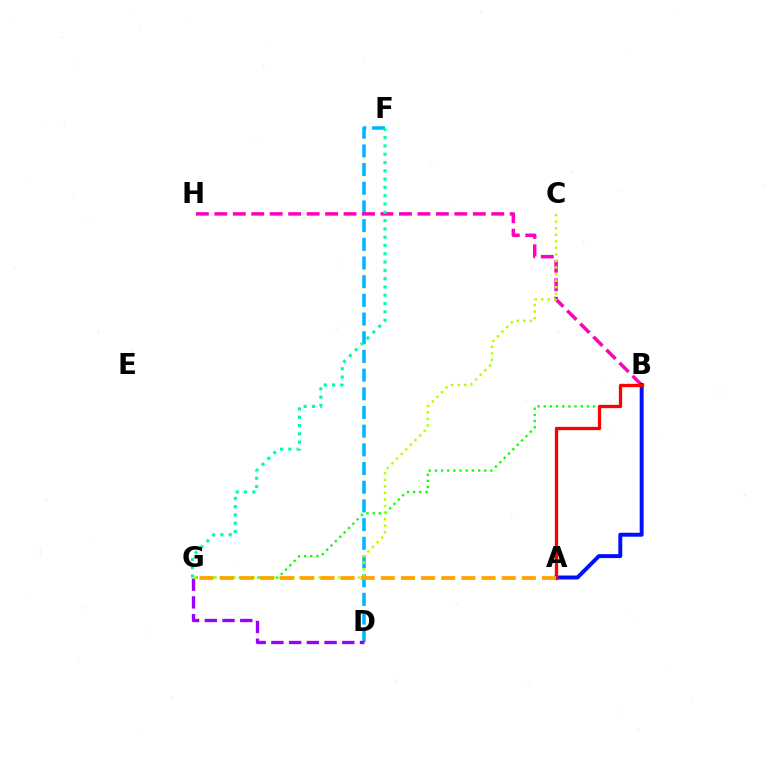{('B', 'G'): [{'color': '#08ff00', 'line_style': 'dotted', 'thickness': 1.68}], ('D', 'F'): [{'color': '#00b5ff', 'line_style': 'dashed', 'thickness': 2.54}], ('D', 'G'): [{'color': '#9b00ff', 'line_style': 'dashed', 'thickness': 2.41}], ('B', 'H'): [{'color': '#ff00bd', 'line_style': 'dashed', 'thickness': 2.51}], ('F', 'G'): [{'color': '#00ff9d', 'line_style': 'dotted', 'thickness': 2.25}], ('C', 'G'): [{'color': '#b3ff00', 'line_style': 'dotted', 'thickness': 1.78}], ('A', 'B'): [{'color': '#0010ff', 'line_style': 'solid', 'thickness': 2.84}, {'color': '#ff0000', 'line_style': 'solid', 'thickness': 2.36}], ('A', 'G'): [{'color': '#ffa500', 'line_style': 'dashed', 'thickness': 2.74}]}